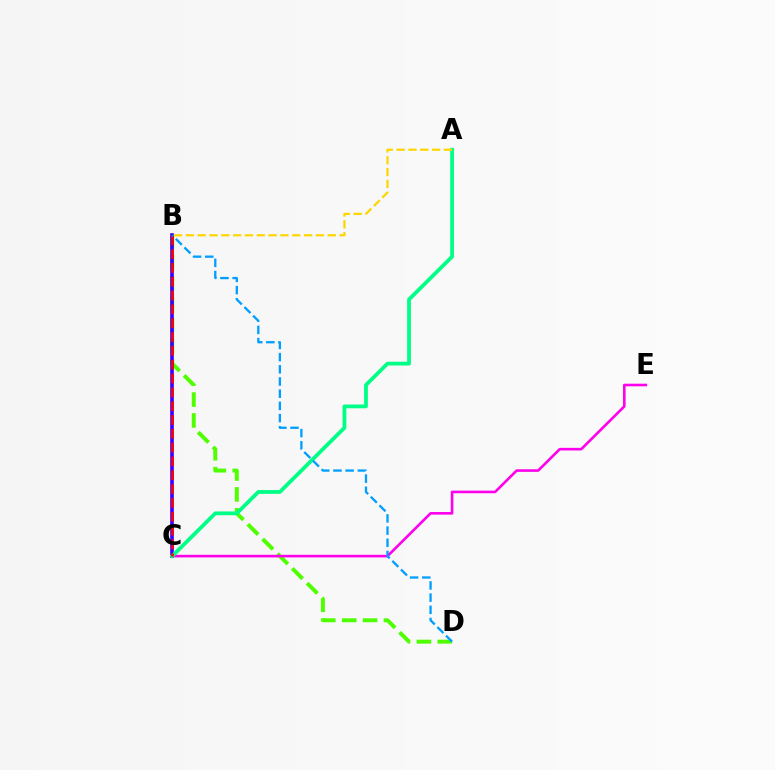{('B', 'D'): [{'color': '#4fff00', 'line_style': 'dashed', 'thickness': 2.84}, {'color': '#009eff', 'line_style': 'dashed', 'thickness': 1.66}], ('B', 'C'): [{'color': '#3700ff', 'line_style': 'solid', 'thickness': 2.61}, {'color': '#ff0000', 'line_style': 'dashed', 'thickness': 1.88}], ('C', 'E'): [{'color': '#ff00ed', 'line_style': 'solid', 'thickness': 1.88}], ('A', 'C'): [{'color': '#00ff86', 'line_style': 'solid', 'thickness': 2.72}], ('A', 'B'): [{'color': '#ffd500', 'line_style': 'dashed', 'thickness': 1.61}]}